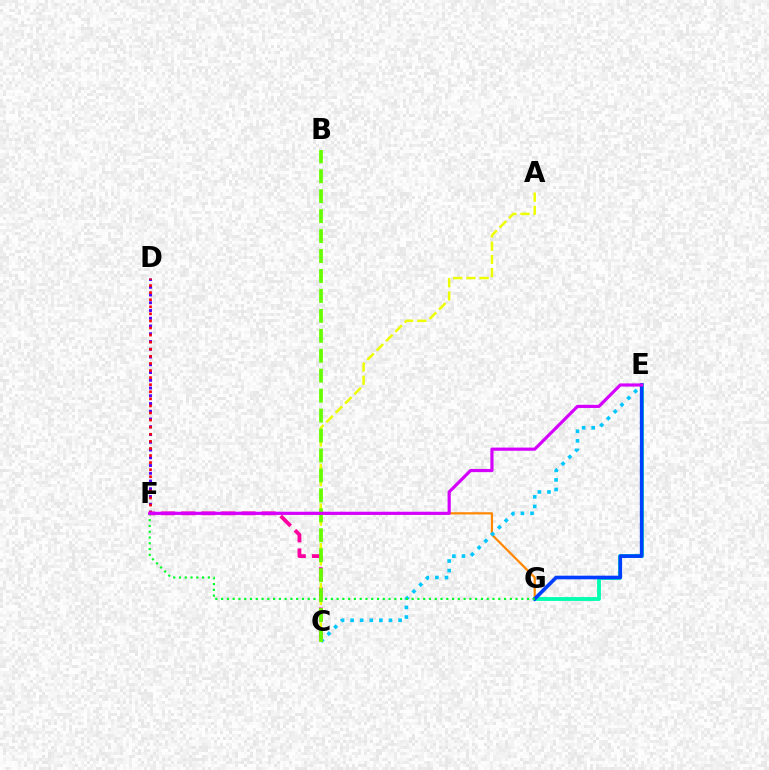{('F', 'G'): [{'color': '#ff8800', 'line_style': 'solid', 'thickness': 1.6}, {'color': '#00ff27', 'line_style': 'dotted', 'thickness': 1.57}], ('D', 'F'): [{'color': '#4f00ff', 'line_style': 'dotted', 'thickness': 2.11}, {'color': '#ff0000', 'line_style': 'dotted', 'thickness': 1.92}], ('E', 'G'): [{'color': '#00ffaf', 'line_style': 'solid', 'thickness': 2.77}, {'color': '#003fff', 'line_style': 'solid', 'thickness': 2.62}], ('C', 'E'): [{'color': '#00c7ff', 'line_style': 'dotted', 'thickness': 2.6}], ('C', 'F'): [{'color': '#ff00a0', 'line_style': 'dashed', 'thickness': 2.73}], ('A', 'C'): [{'color': '#eeff00', 'line_style': 'dashed', 'thickness': 1.8}], ('B', 'C'): [{'color': '#66ff00', 'line_style': 'dashed', 'thickness': 2.71}], ('E', 'F'): [{'color': '#d600ff', 'line_style': 'solid', 'thickness': 2.28}]}